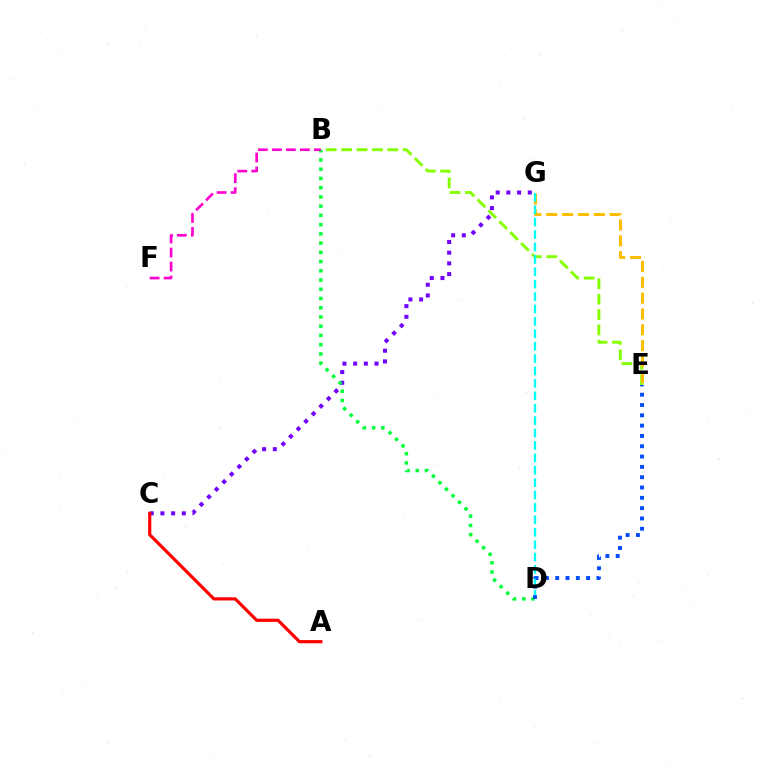{('C', 'G'): [{'color': '#7200ff', 'line_style': 'dotted', 'thickness': 2.9}], ('B', 'D'): [{'color': '#00ff39', 'line_style': 'dotted', 'thickness': 2.51}], ('B', 'E'): [{'color': '#84ff00', 'line_style': 'dashed', 'thickness': 2.09}], ('E', 'G'): [{'color': '#ffbd00', 'line_style': 'dashed', 'thickness': 2.15}], ('A', 'C'): [{'color': '#ff0000', 'line_style': 'solid', 'thickness': 2.29}], ('D', 'G'): [{'color': '#00fff6', 'line_style': 'dashed', 'thickness': 1.69}], ('B', 'F'): [{'color': '#ff00cf', 'line_style': 'dashed', 'thickness': 1.9}], ('D', 'E'): [{'color': '#004bff', 'line_style': 'dotted', 'thickness': 2.8}]}